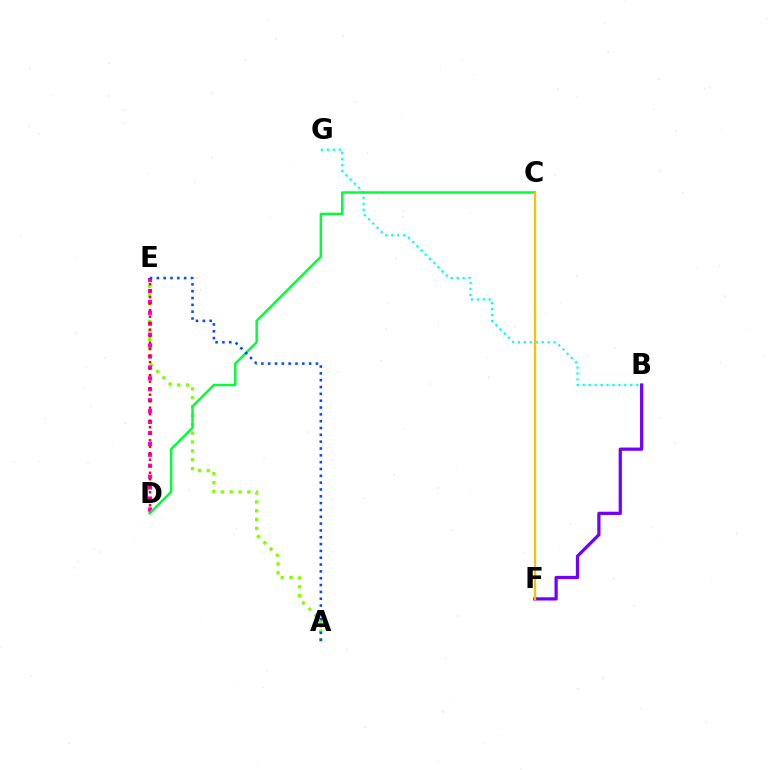{('A', 'E'): [{'color': '#84ff00', 'line_style': 'dotted', 'thickness': 2.41}, {'color': '#004bff', 'line_style': 'dotted', 'thickness': 1.86}], ('D', 'E'): [{'color': '#ff00cf', 'line_style': 'dotted', 'thickness': 2.97}, {'color': '#ff0000', 'line_style': 'dotted', 'thickness': 1.77}], ('B', 'G'): [{'color': '#00fff6', 'line_style': 'dotted', 'thickness': 1.61}], ('C', 'D'): [{'color': '#00ff39', 'line_style': 'solid', 'thickness': 1.78}], ('B', 'F'): [{'color': '#7200ff', 'line_style': 'solid', 'thickness': 2.33}], ('C', 'F'): [{'color': '#ffbd00', 'line_style': 'solid', 'thickness': 1.58}]}